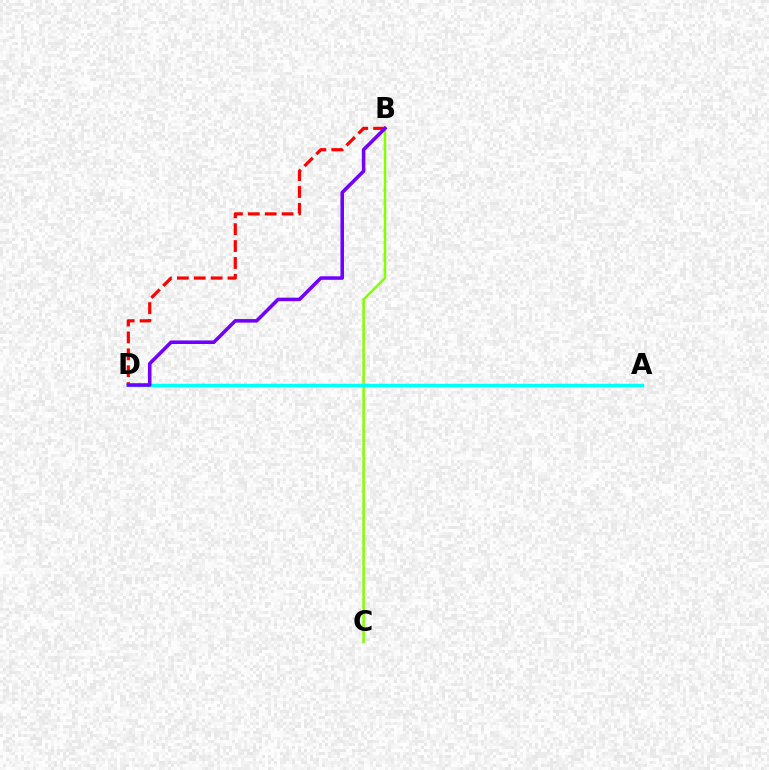{('B', 'D'): [{'color': '#ff0000', 'line_style': 'dashed', 'thickness': 2.29}, {'color': '#7200ff', 'line_style': 'solid', 'thickness': 2.55}], ('B', 'C'): [{'color': '#84ff00', 'line_style': 'solid', 'thickness': 1.81}], ('A', 'D'): [{'color': '#00fff6', 'line_style': 'solid', 'thickness': 2.45}]}